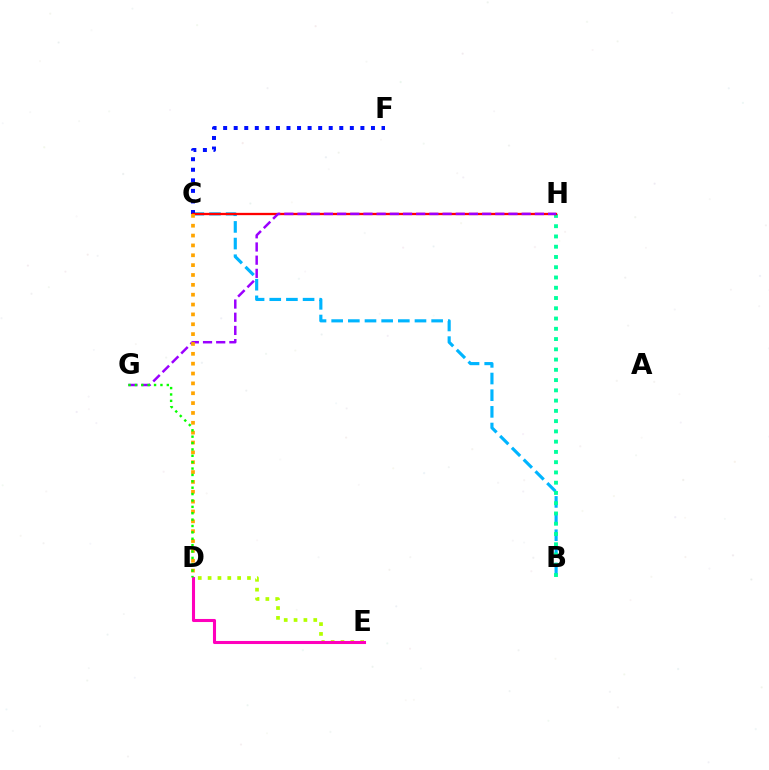{('B', 'C'): [{'color': '#00b5ff', 'line_style': 'dashed', 'thickness': 2.26}], ('D', 'E'): [{'color': '#b3ff00', 'line_style': 'dotted', 'thickness': 2.67}, {'color': '#ff00bd', 'line_style': 'solid', 'thickness': 2.21}], ('B', 'H'): [{'color': '#00ff9d', 'line_style': 'dotted', 'thickness': 2.79}], ('C', 'F'): [{'color': '#0010ff', 'line_style': 'dotted', 'thickness': 2.87}], ('C', 'H'): [{'color': '#ff0000', 'line_style': 'solid', 'thickness': 1.66}], ('G', 'H'): [{'color': '#9b00ff', 'line_style': 'dashed', 'thickness': 1.79}], ('C', 'D'): [{'color': '#ffa500', 'line_style': 'dotted', 'thickness': 2.68}], ('D', 'G'): [{'color': '#08ff00', 'line_style': 'dotted', 'thickness': 1.73}]}